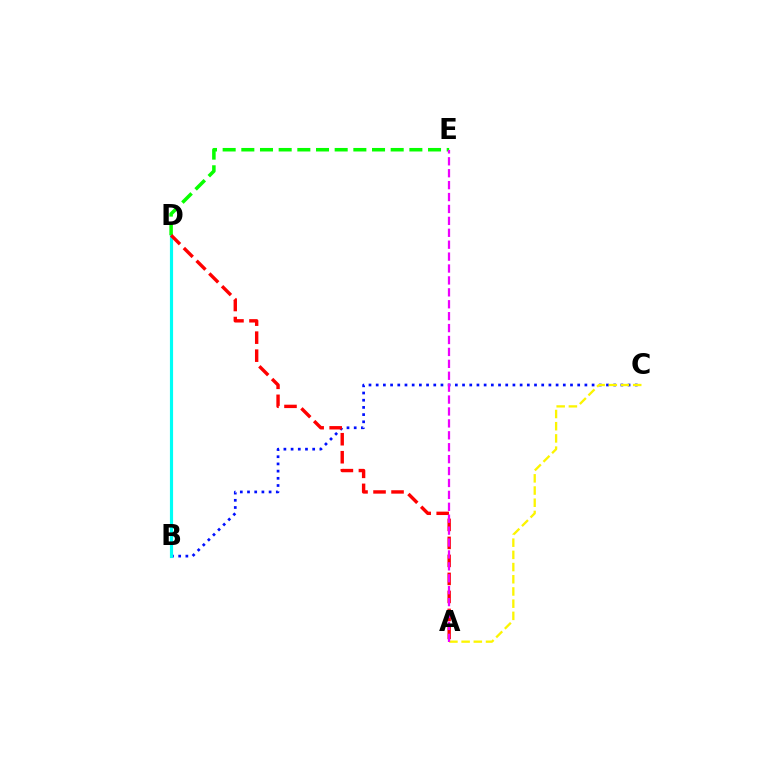{('B', 'C'): [{'color': '#0010ff', 'line_style': 'dotted', 'thickness': 1.96}], ('B', 'D'): [{'color': '#00fff6', 'line_style': 'solid', 'thickness': 2.27}], ('A', 'C'): [{'color': '#fcf500', 'line_style': 'dashed', 'thickness': 1.66}], ('D', 'E'): [{'color': '#08ff00', 'line_style': 'dashed', 'thickness': 2.54}], ('A', 'D'): [{'color': '#ff0000', 'line_style': 'dashed', 'thickness': 2.45}], ('A', 'E'): [{'color': '#ee00ff', 'line_style': 'dashed', 'thickness': 1.62}]}